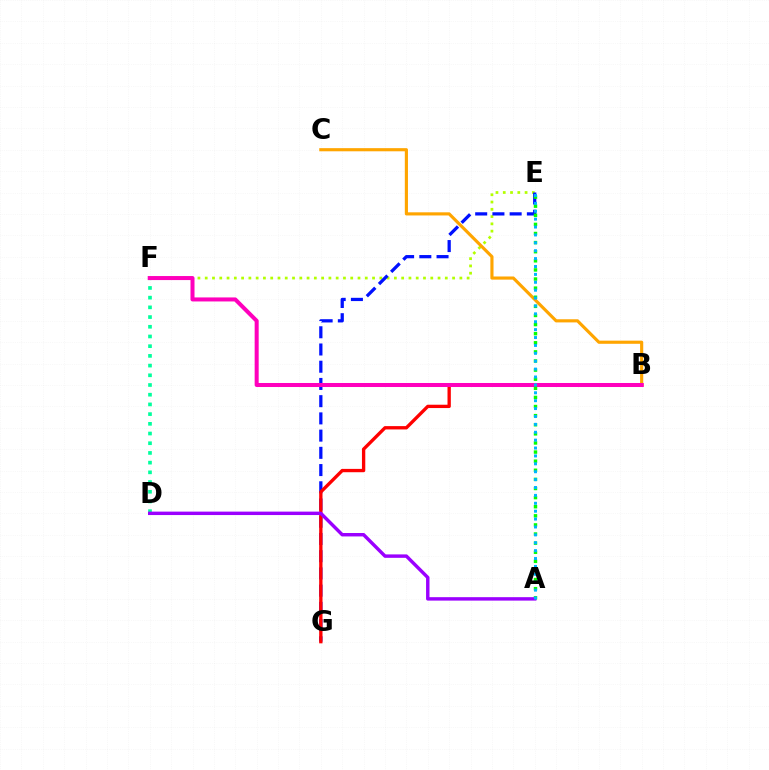{('E', 'F'): [{'color': '#b3ff00', 'line_style': 'dotted', 'thickness': 1.98}], ('E', 'G'): [{'color': '#0010ff', 'line_style': 'dashed', 'thickness': 2.34}], ('D', 'F'): [{'color': '#00ff9d', 'line_style': 'dotted', 'thickness': 2.64}], ('B', 'C'): [{'color': '#ffa500', 'line_style': 'solid', 'thickness': 2.26}], ('B', 'G'): [{'color': '#ff0000', 'line_style': 'solid', 'thickness': 2.4}], ('B', 'F'): [{'color': '#ff00bd', 'line_style': 'solid', 'thickness': 2.9}], ('A', 'E'): [{'color': '#08ff00', 'line_style': 'dotted', 'thickness': 2.47}, {'color': '#00b5ff', 'line_style': 'dotted', 'thickness': 2.14}], ('A', 'D'): [{'color': '#9b00ff', 'line_style': 'solid', 'thickness': 2.47}]}